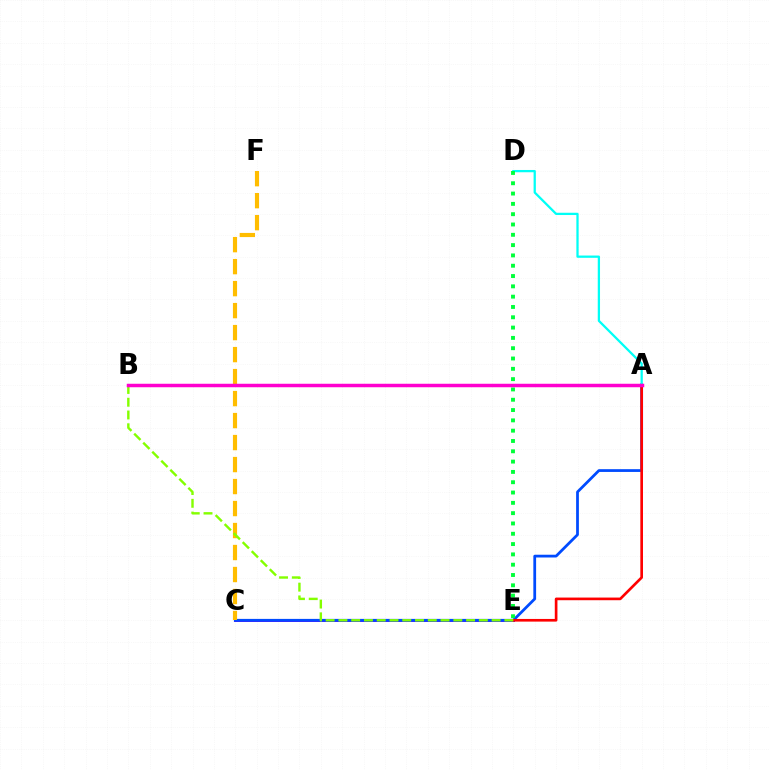{('C', 'E'): [{'color': '#7200ff', 'line_style': 'solid', 'thickness': 2.14}], ('A', 'C'): [{'color': '#004bff', 'line_style': 'solid', 'thickness': 1.99}], ('A', 'E'): [{'color': '#ff0000', 'line_style': 'solid', 'thickness': 1.92}], ('A', 'D'): [{'color': '#00fff6', 'line_style': 'solid', 'thickness': 1.63}], ('D', 'E'): [{'color': '#00ff39', 'line_style': 'dotted', 'thickness': 2.8}], ('C', 'F'): [{'color': '#ffbd00', 'line_style': 'dashed', 'thickness': 2.99}], ('B', 'E'): [{'color': '#84ff00', 'line_style': 'dashed', 'thickness': 1.73}], ('A', 'B'): [{'color': '#ff00cf', 'line_style': 'solid', 'thickness': 2.51}]}